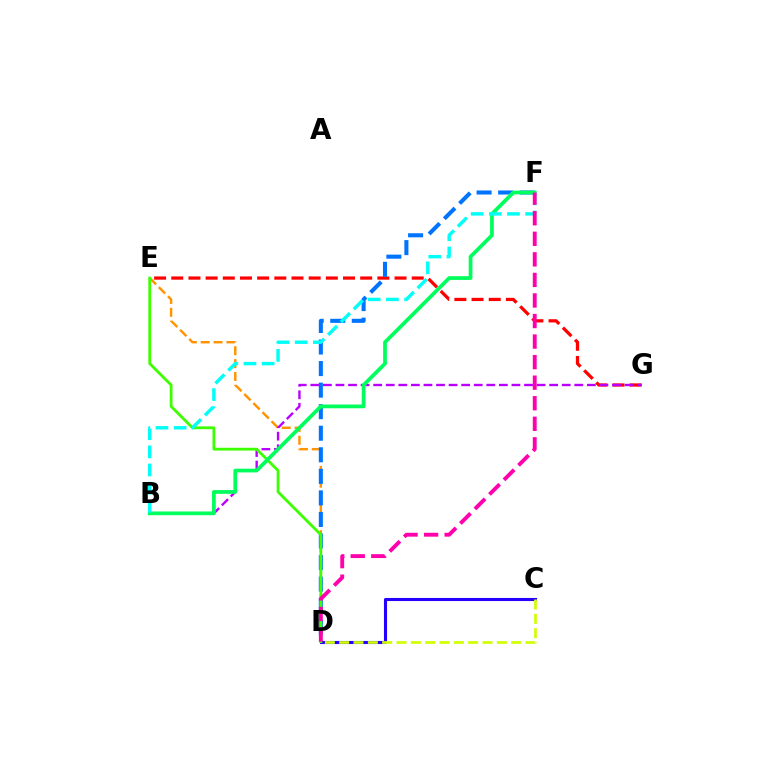{('D', 'E'): [{'color': '#ff9400', 'line_style': 'dashed', 'thickness': 1.75}, {'color': '#3dff00', 'line_style': 'solid', 'thickness': 2.01}], ('E', 'G'): [{'color': '#ff0000', 'line_style': 'dashed', 'thickness': 2.33}], ('D', 'F'): [{'color': '#0074ff', 'line_style': 'dashed', 'thickness': 2.93}, {'color': '#ff00ac', 'line_style': 'dashed', 'thickness': 2.79}], ('B', 'G'): [{'color': '#b900ff', 'line_style': 'dashed', 'thickness': 1.71}], ('C', 'D'): [{'color': '#2500ff', 'line_style': 'solid', 'thickness': 2.22}, {'color': '#d1ff00', 'line_style': 'dashed', 'thickness': 1.95}], ('B', 'F'): [{'color': '#00ff5c', 'line_style': 'solid', 'thickness': 2.7}, {'color': '#00fff6', 'line_style': 'dashed', 'thickness': 2.47}]}